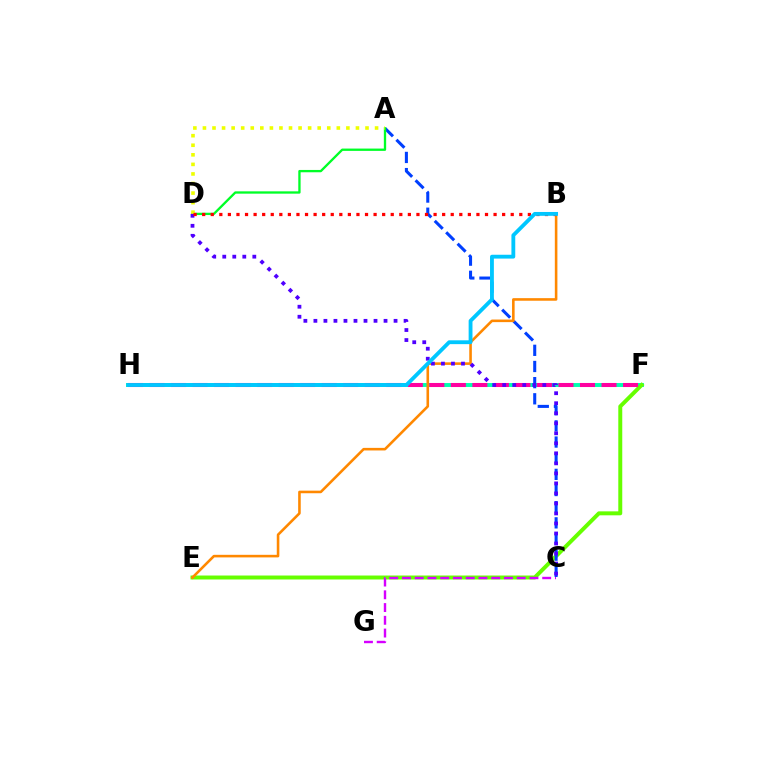{('F', 'H'): [{'color': '#00ffaf', 'line_style': 'solid', 'thickness': 2.82}, {'color': '#ff00a0', 'line_style': 'dashed', 'thickness': 2.92}], ('E', 'F'): [{'color': '#66ff00', 'line_style': 'solid', 'thickness': 2.85}], ('C', 'G'): [{'color': '#d600ff', 'line_style': 'dashed', 'thickness': 1.73}], ('A', 'C'): [{'color': '#003fff', 'line_style': 'dashed', 'thickness': 2.2}], ('A', 'D'): [{'color': '#00ff27', 'line_style': 'solid', 'thickness': 1.67}, {'color': '#eeff00', 'line_style': 'dotted', 'thickness': 2.6}], ('B', 'E'): [{'color': '#ff8800', 'line_style': 'solid', 'thickness': 1.86}], ('C', 'D'): [{'color': '#4f00ff', 'line_style': 'dotted', 'thickness': 2.72}], ('B', 'D'): [{'color': '#ff0000', 'line_style': 'dotted', 'thickness': 2.33}], ('B', 'H'): [{'color': '#00c7ff', 'line_style': 'solid', 'thickness': 2.76}]}